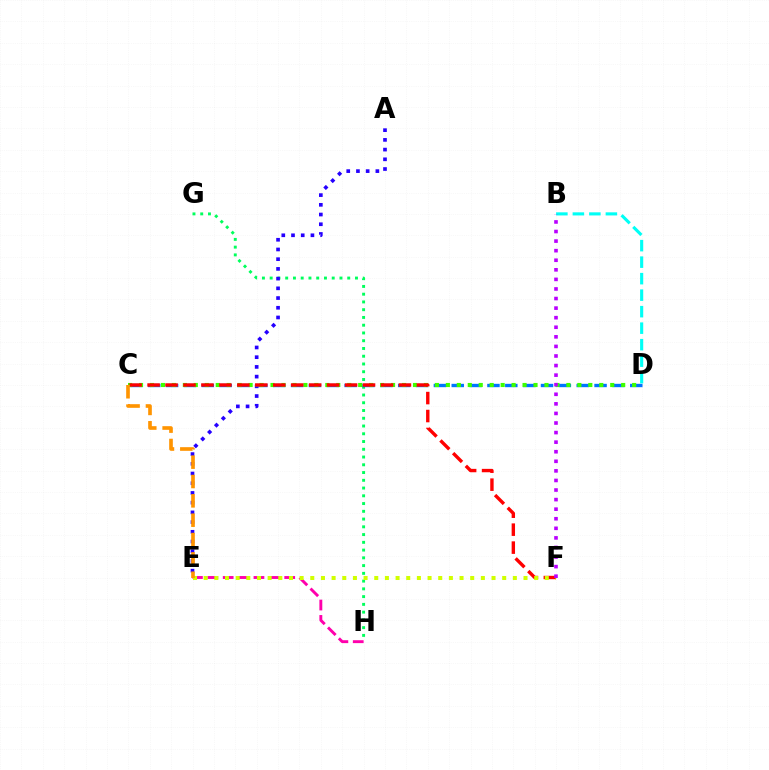{('E', 'H'): [{'color': '#ff00ac', 'line_style': 'dashed', 'thickness': 2.09}], ('G', 'H'): [{'color': '#00ff5c', 'line_style': 'dotted', 'thickness': 2.11}], ('A', 'E'): [{'color': '#2500ff', 'line_style': 'dotted', 'thickness': 2.64}], ('C', 'D'): [{'color': '#0074ff', 'line_style': 'dashed', 'thickness': 2.43}, {'color': '#3dff00', 'line_style': 'dotted', 'thickness': 2.98}], ('C', 'F'): [{'color': '#ff0000', 'line_style': 'dashed', 'thickness': 2.44}], ('E', 'F'): [{'color': '#d1ff00', 'line_style': 'dotted', 'thickness': 2.9}], ('B', 'D'): [{'color': '#00fff6', 'line_style': 'dashed', 'thickness': 2.24}], ('C', 'E'): [{'color': '#ff9400', 'line_style': 'dashed', 'thickness': 2.63}], ('B', 'F'): [{'color': '#b900ff', 'line_style': 'dotted', 'thickness': 2.6}]}